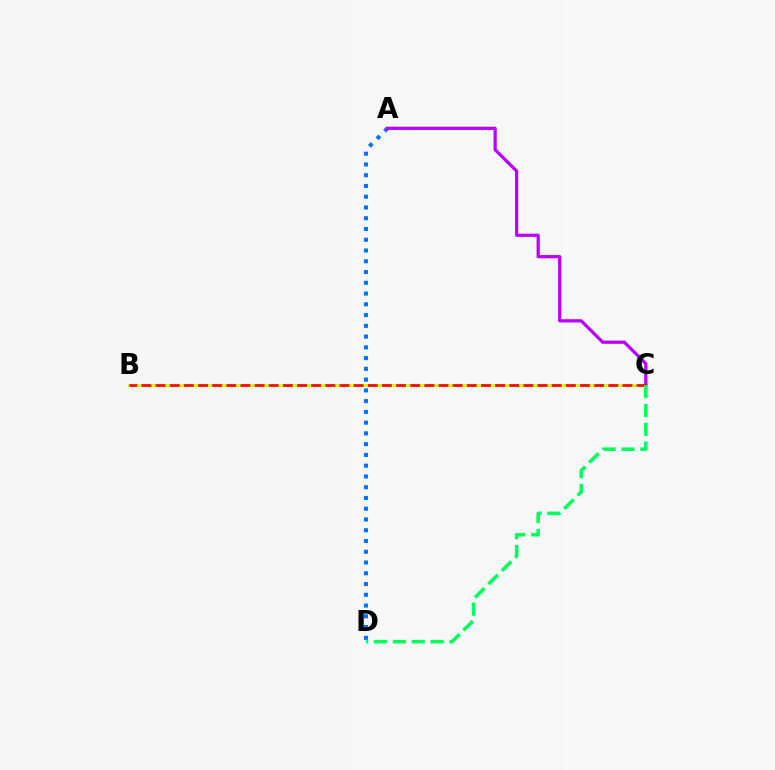{('B', 'C'): [{'color': '#d1ff00', 'line_style': 'solid', 'thickness': 2.15}, {'color': '#ff0000', 'line_style': 'dashed', 'thickness': 1.92}], ('A', 'D'): [{'color': '#0074ff', 'line_style': 'dotted', 'thickness': 2.92}], ('A', 'C'): [{'color': '#b900ff', 'line_style': 'solid', 'thickness': 2.33}], ('C', 'D'): [{'color': '#00ff5c', 'line_style': 'dashed', 'thickness': 2.56}]}